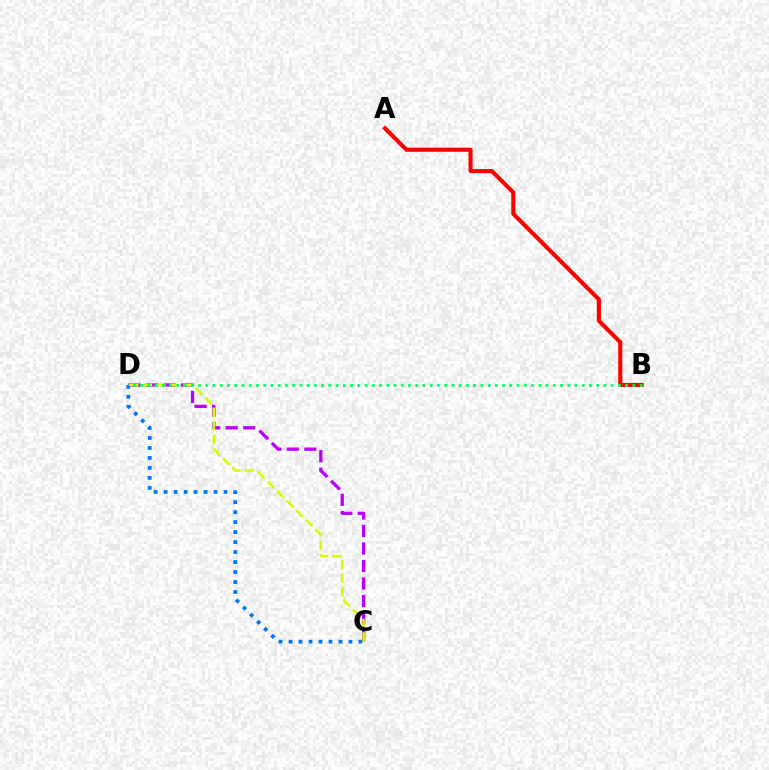{('C', 'D'): [{'color': '#b900ff', 'line_style': 'dashed', 'thickness': 2.38}, {'color': '#0074ff', 'line_style': 'dotted', 'thickness': 2.71}, {'color': '#d1ff00', 'line_style': 'dashed', 'thickness': 1.84}], ('A', 'B'): [{'color': '#ff0000', 'line_style': 'solid', 'thickness': 2.96}], ('B', 'D'): [{'color': '#00ff5c', 'line_style': 'dotted', 'thickness': 1.97}]}